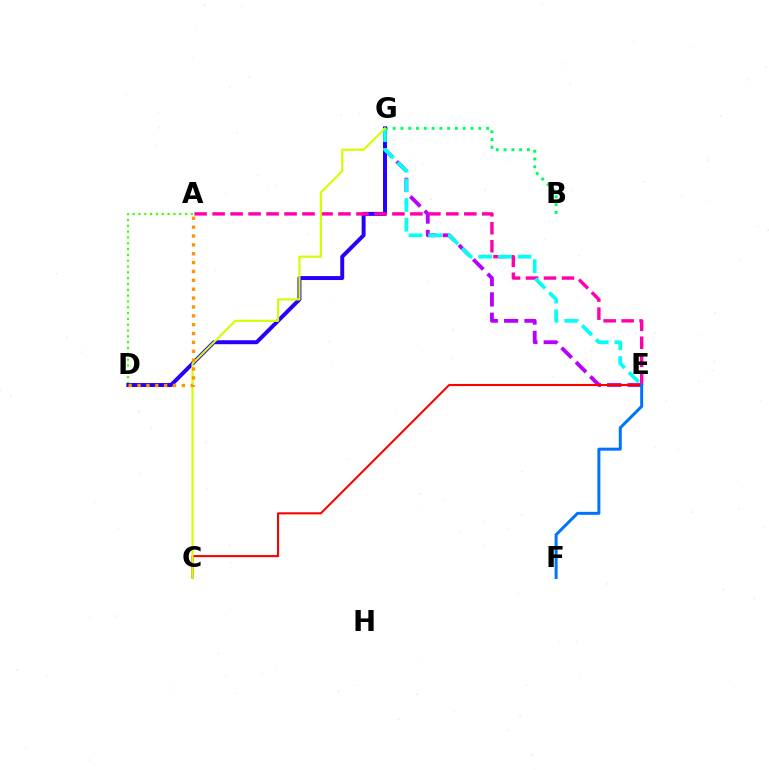{('A', 'D'): [{'color': '#3dff00', 'line_style': 'dotted', 'thickness': 1.58}, {'color': '#ff9400', 'line_style': 'dotted', 'thickness': 2.41}], ('E', 'G'): [{'color': '#b900ff', 'line_style': 'dashed', 'thickness': 2.76}, {'color': '#00fff6', 'line_style': 'dashed', 'thickness': 2.67}], ('B', 'G'): [{'color': '#00ff5c', 'line_style': 'dotted', 'thickness': 2.11}], ('D', 'G'): [{'color': '#2500ff', 'line_style': 'solid', 'thickness': 2.84}], ('C', 'E'): [{'color': '#ff0000', 'line_style': 'solid', 'thickness': 1.51}], ('A', 'E'): [{'color': '#ff00ac', 'line_style': 'dashed', 'thickness': 2.44}], ('E', 'F'): [{'color': '#0074ff', 'line_style': 'solid', 'thickness': 2.15}], ('C', 'G'): [{'color': '#d1ff00', 'line_style': 'solid', 'thickness': 1.53}]}